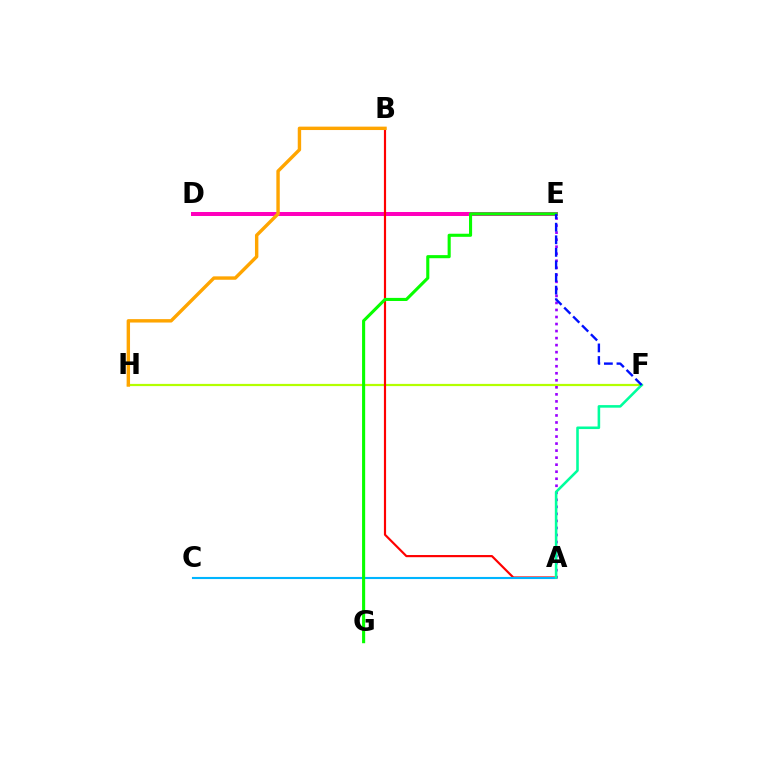{('D', 'E'): [{'color': '#ff00bd', 'line_style': 'solid', 'thickness': 2.87}], ('F', 'H'): [{'color': '#b3ff00', 'line_style': 'solid', 'thickness': 1.59}], ('A', 'E'): [{'color': '#9b00ff', 'line_style': 'dotted', 'thickness': 1.91}], ('A', 'B'): [{'color': '#ff0000', 'line_style': 'solid', 'thickness': 1.56}], ('A', 'C'): [{'color': '#00b5ff', 'line_style': 'solid', 'thickness': 1.52}], ('E', 'G'): [{'color': '#08ff00', 'line_style': 'solid', 'thickness': 2.23}], ('A', 'F'): [{'color': '#00ff9d', 'line_style': 'solid', 'thickness': 1.85}], ('E', 'F'): [{'color': '#0010ff', 'line_style': 'dashed', 'thickness': 1.71}], ('B', 'H'): [{'color': '#ffa500', 'line_style': 'solid', 'thickness': 2.45}]}